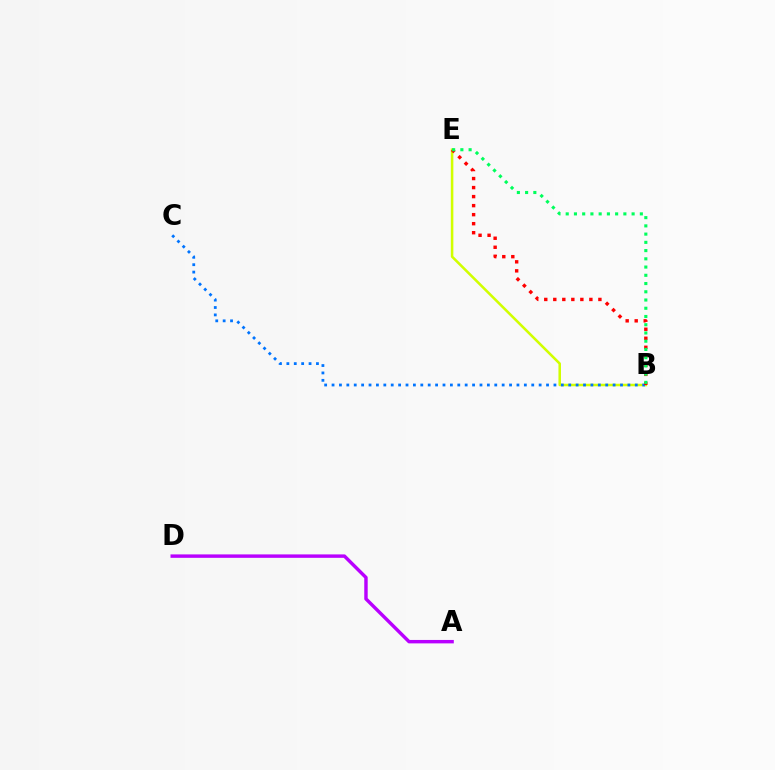{('B', 'E'): [{'color': '#d1ff00', 'line_style': 'solid', 'thickness': 1.83}, {'color': '#ff0000', 'line_style': 'dotted', 'thickness': 2.45}, {'color': '#00ff5c', 'line_style': 'dotted', 'thickness': 2.24}], ('B', 'C'): [{'color': '#0074ff', 'line_style': 'dotted', 'thickness': 2.01}], ('A', 'D'): [{'color': '#b900ff', 'line_style': 'solid', 'thickness': 2.47}]}